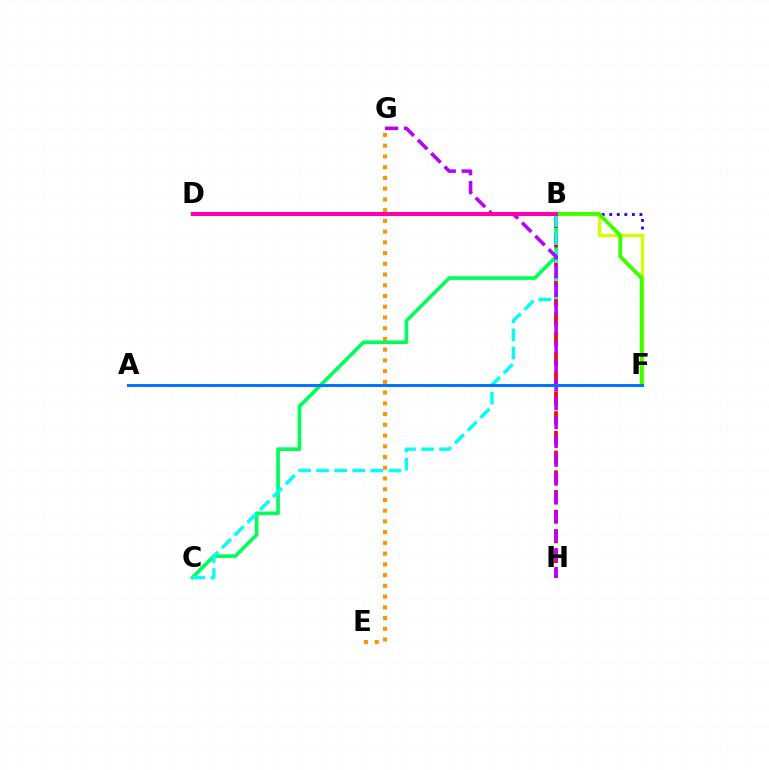{('B', 'F'): [{'color': '#2500ff', 'line_style': 'dotted', 'thickness': 2.05}, {'color': '#d1ff00', 'line_style': 'solid', 'thickness': 2.39}], ('B', 'C'): [{'color': '#00ff5c', 'line_style': 'solid', 'thickness': 2.64}, {'color': '#00fff6', 'line_style': 'dashed', 'thickness': 2.45}], ('B', 'H'): [{'color': '#ff0000', 'line_style': 'dashed', 'thickness': 2.68}], ('E', 'G'): [{'color': '#ff9400', 'line_style': 'dotted', 'thickness': 2.92}], ('D', 'F'): [{'color': '#3dff00', 'line_style': 'solid', 'thickness': 2.73}], ('G', 'H'): [{'color': '#b900ff', 'line_style': 'dashed', 'thickness': 2.56}], ('B', 'D'): [{'color': '#ff00ac', 'line_style': 'solid', 'thickness': 2.92}], ('A', 'F'): [{'color': '#0074ff', 'line_style': 'solid', 'thickness': 2.13}]}